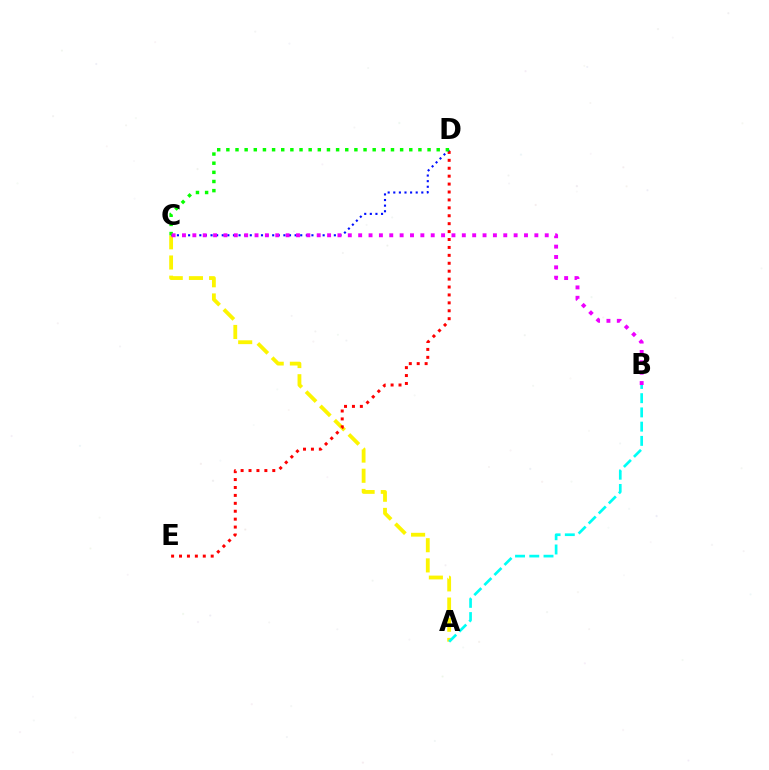{('A', 'C'): [{'color': '#fcf500', 'line_style': 'dashed', 'thickness': 2.74}], ('A', 'B'): [{'color': '#00fff6', 'line_style': 'dashed', 'thickness': 1.93}], ('D', 'E'): [{'color': '#ff0000', 'line_style': 'dotted', 'thickness': 2.15}], ('C', 'D'): [{'color': '#0010ff', 'line_style': 'dotted', 'thickness': 1.52}, {'color': '#08ff00', 'line_style': 'dotted', 'thickness': 2.48}], ('B', 'C'): [{'color': '#ee00ff', 'line_style': 'dotted', 'thickness': 2.82}]}